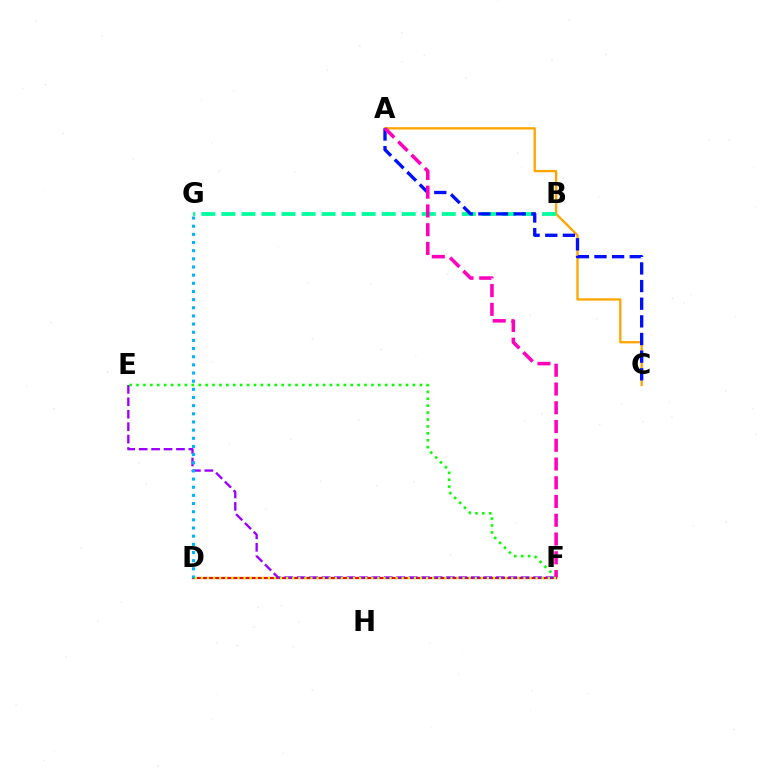{('D', 'F'): [{'color': '#ff0000', 'line_style': 'solid', 'thickness': 1.61}, {'color': '#b3ff00', 'line_style': 'dotted', 'thickness': 1.65}], ('A', 'C'): [{'color': '#ffa500', 'line_style': 'solid', 'thickness': 1.66}, {'color': '#0010ff', 'line_style': 'dashed', 'thickness': 2.4}], ('E', 'F'): [{'color': '#9b00ff', 'line_style': 'dashed', 'thickness': 1.69}, {'color': '#08ff00', 'line_style': 'dotted', 'thickness': 1.88}], ('B', 'G'): [{'color': '#00ff9d', 'line_style': 'dashed', 'thickness': 2.72}], ('D', 'G'): [{'color': '#00b5ff', 'line_style': 'dotted', 'thickness': 2.22}], ('A', 'F'): [{'color': '#ff00bd', 'line_style': 'dashed', 'thickness': 2.55}]}